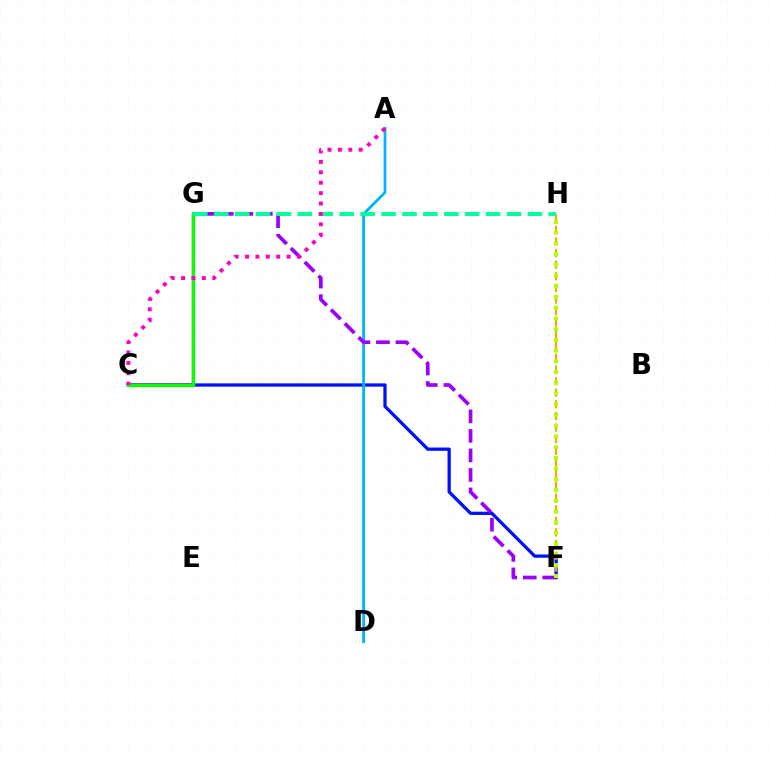{('C', 'F'): [{'color': '#0010ff', 'line_style': 'solid', 'thickness': 2.35}], ('A', 'D'): [{'color': '#00b5ff', 'line_style': 'solid', 'thickness': 2.0}], ('F', 'H'): [{'color': '#ffa500', 'line_style': 'dashed', 'thickness': 1.58}, {'color': '#b3ff00', 'line_style': 'dotted', 'thickness': 2.92}], ('C', 'G'): [{'color': '#ff0000', 'line_style': 'solid', 'thickness': 1.73}, {'color': '#08ff00', 'line_style': 'solid', 'thickness': 2.32}], ('F', 'G'): [{'color': '#9b00ff', 'line_style': 'dashed', 'thickness': 2.65}], ('G', 'H'): [{'color': '#00ff9d', 'line_style': 'dashed', 'thickness': 2.84}], ('A', 'C'): [{'color': '#ff00bd', 'line_style': 'dotted', 'thickness': 2.83}]}